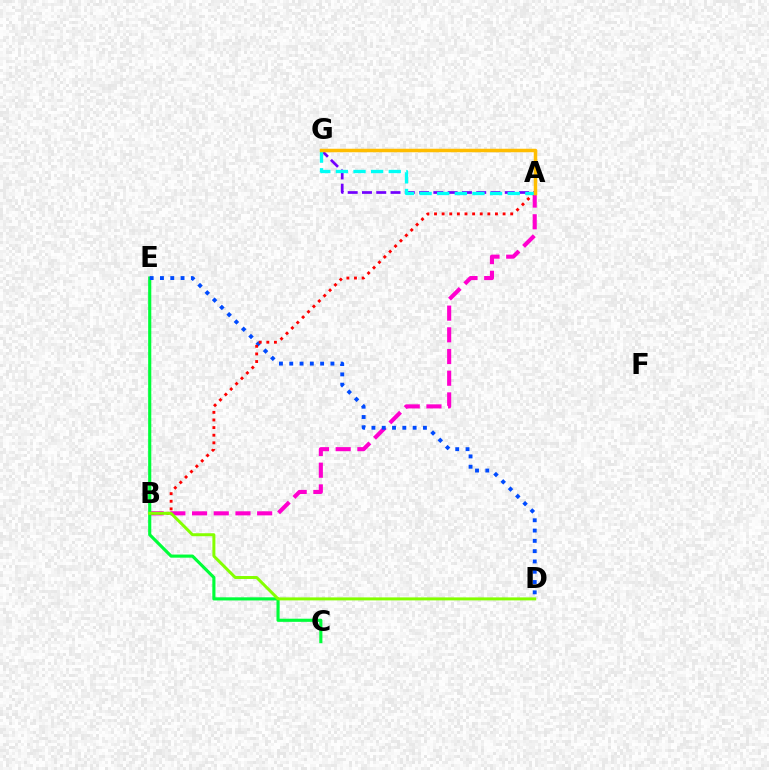{('A', 'B'): [{'color': '#ff00cf', 'line_style': 'dashed', 'thickness': 2.95}, {'color': '#ff0000', 'line_style': 'dotted', 'thickness': 2.07}], ('A', 'G'): [{'color': '#7200ff', 'line_style': 'dashed', 'thickness': 1.94}, {'color': '#00fff6', 'line_style': 'dashed', 'thickness': 2.39}, {'color': '#ffbd00', 'line_style': 'solid', 'thickness': 2.52}], ('C', 'E'): [{'color': '#00ff39', 'line_style': 'solid', 'thickness': 2.25}], ('D', 'E'): [{'color': '#004bff', 'line_style': 'dotted', 'thickness': 2.8}], ('B', 'D'): [{'color': '#84ff00', 'line_style': 'solid', 'thickness': 2.15}]}